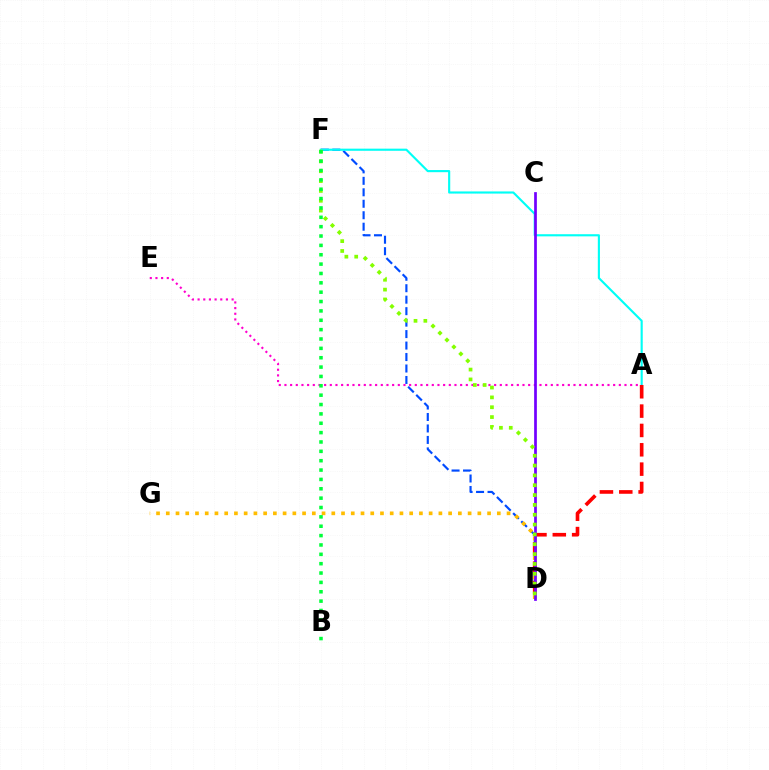{('D', 'F'): [{'color': '#004bff', 'line_style': 'dashed', 'thickness': 1.56}, {'color': '#84ff00', 'line_style': 'dotted', 'thickness': 2.67}], ('A', 'F'): [{'color': '#00fff6', 'line_style': 'solid', 'thickness': 1.54}], ('A', 'E'): [{'color': '#ff00cf', 'line_style': 'dotted', 'thickness': 1.54}], ('D', 'G'): [{'color': '#ffbd00', 'line_style': 'dotted', 'thickness': 2.65}], ('A', 'D'): [{'color': '#ff0000', 'line_style': 'dashed', 'thickness': 2.63}], ('C', 'D'): [{'color': '#7200ff', 'line_style': 'solid', 'thickness': 1.96}], ('B', 'F'): [{'color': '#00ff39', 'line_style': 'dotted', 'thickness': 2.54}]}